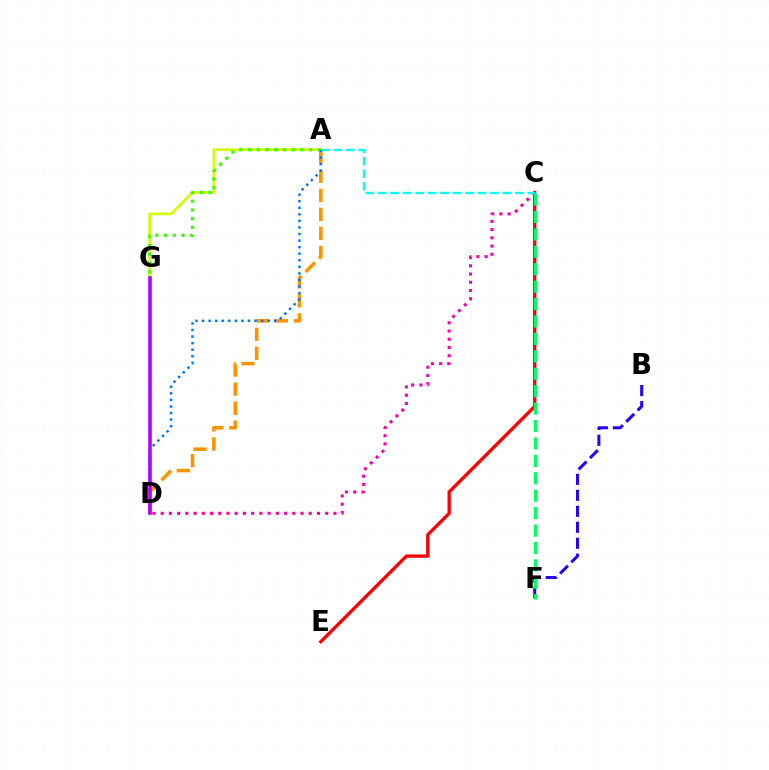{('A', 'G'): [{'color': '#d1ff00', 'line_style': 'solid', 'thickness': 1.94}, {'color': '#3dff00', 'line_style': 'dotted', 'thickness': 2.37}], ('A', 'D'): [{'color': '#ff9400', 'line_style': 'dashed', 'thickness': 2.59}, {'color': '#0074ff', 'line_style': 'dotted', 'thickness': 1.78}], ('B', 'F'): [{'color': '#2500ff', 'line_style': 'dashed', 'thickness': 2.17}], ('C', 'E'): [{'color': '#ff0000', 'line_style': 'solid', 'thickness': 2.4}], ('D', 'G'): [{'color': '#b900ff', 'line_style': 'solid', 'thickness': 2.6}], ('C', 'D'): [{'color': '#ff00ac', 'line_style': 'dotted', 'thickness': 2.24}], ('C', 'F'): [{'color': '#00ff5c', 'line_style': 'dashed', 'thickness': 2.37}], ('A', 'C'): [{'color': '#00fff6', 'line_style': 'dashed', 'thickness': 1.69}]}